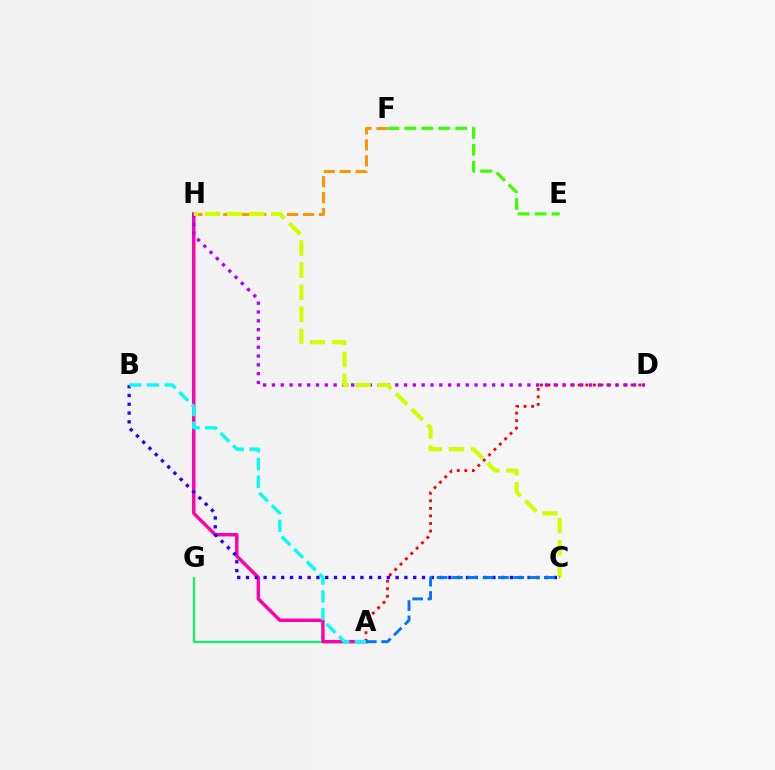{('F', 'H'): [{'color': '#ff9400', 'line_style': 'dashed', 'thickness': 2.17}], ('A', 'G'): [{'color': '#00ff5c', 'line_style': 'solid', 'thickness': 1.55}], ('A', 'H'): [{'color': '#ff00ac', 'line_style': 'solid', 'thickness': 2.47}], ('A', 'D'): [{'color': '#ff0000', 'line_style': 'dotted', 'thickness': 2.05}], ('E', 'F'): [{'color': '#3dff00', 'line_style': 'dashed', 'thickness': 2.3}], ('B', 'C'): [{'color': '#2500ff', 'line_style': 'dotted', 'thickness': 2.39}], ('D', 'H'): [{'color': '#b900ff', 'line_style': 'dotted', 'thickness': 2.39}], ('C', 'H'): [{'color': '#d1ff00', 'line_style': 'dashed', 'thickness': 3.0}], ('A', 'B'): [{'color': '#00fff6', 'line_style': 'dashed', 'thickness': 2.4}], ('A', 'C'): [{'color': '#0074ff', 'line_style': 'dashed', 'thickness': 2.08}]}